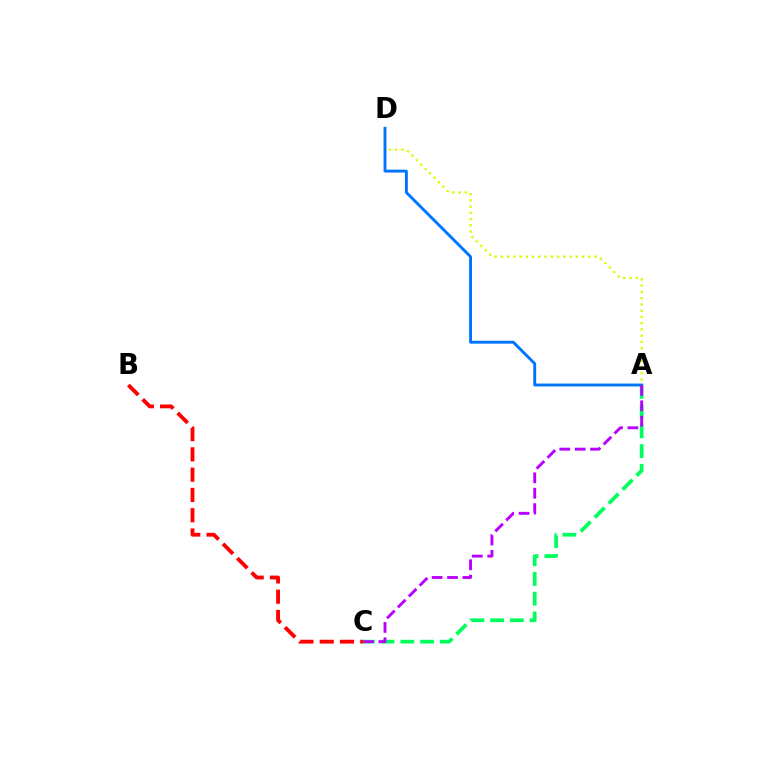{('A', 'D'): [{'color': '#d1ff00', 'line_style': 'dotted', 'thickness': 1.7}, {'color': '#0074ff', 'line_style': 'solid', 'thickness': 2.08}], ('A', 'C'): [{'color': '#00ff5c', 'line_style': 'dashed', 'thickness': 2.68}, {'color': '#b900ff', 'line_style': 'dashed', 'thickness': 2.09}], ('B', 'C'): [{'color': '#ff0000', 'line_style': 'dashed', 'thickness': 2.76}]}